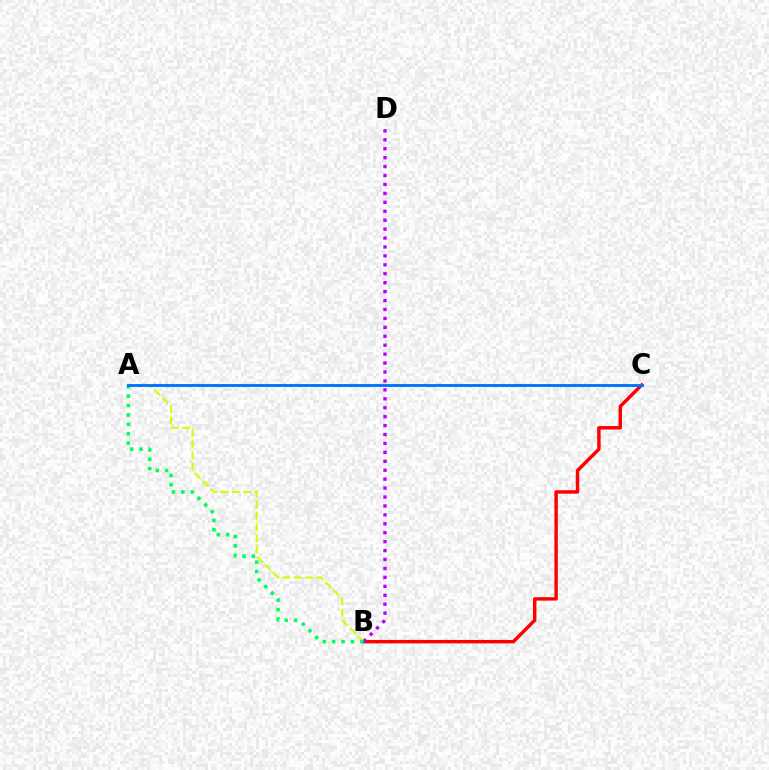{('A', 'B'): [{'color': '#d1ff00', 'line_style': 'dashed', 'thickness': 1.53}, {'color': '#00ff5c', 'line_style': 'dotted', 'thickness': 2.55}], ('B', 'C'): [{'color': '#ff0000', 'line_style': 'solid', 'thickness': 2.47}], ('B', 'D'): [{'color': '#b900ff', 'line_style': 'dotted', 'thickness': 2.43}], ('A', 'C'): [{'color': '#0074ff', 'line_style': 'solid', 'thickness': 2.08}]}